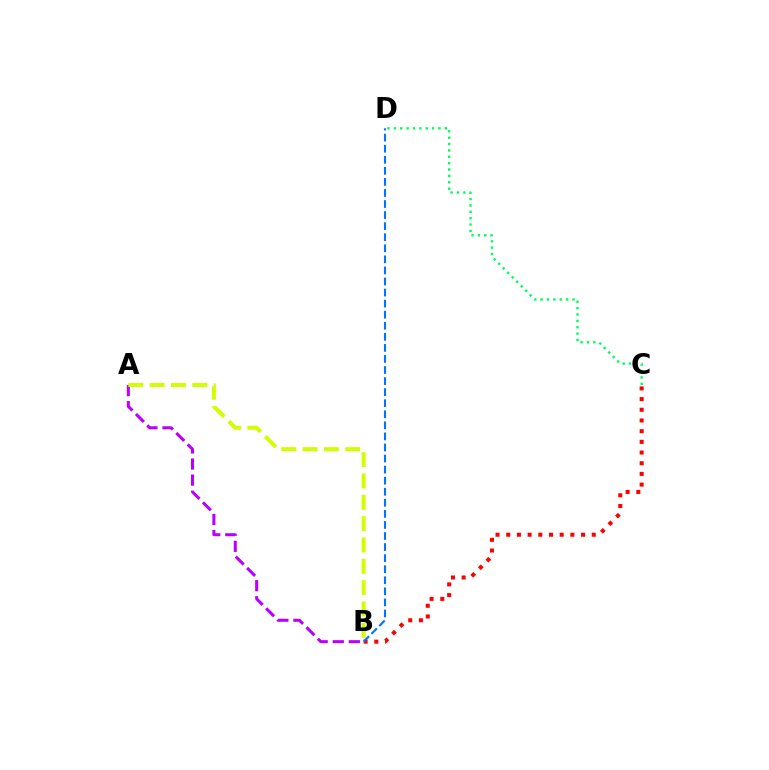{('B', 'C'): [{'color': '#ff0000', 'line_style': 'dotted', 'thickness': 2.9}], ('A', 'B'): [{'color': '#b900ff', 'line_style': 'dashed', 'thickness': 2.18}, {'color': '#d1ff00', 'line_style': 'dashed', 'thickness': 2.9}], ('C', 'D'): [{'color': '#00ff5c', 'line_style': 'dotted', 'thickness': 1.73}], ('B', 'D'): [{'color': '#0074ff', 'line_style': 'dashed', 'thickness': 1.5}]}